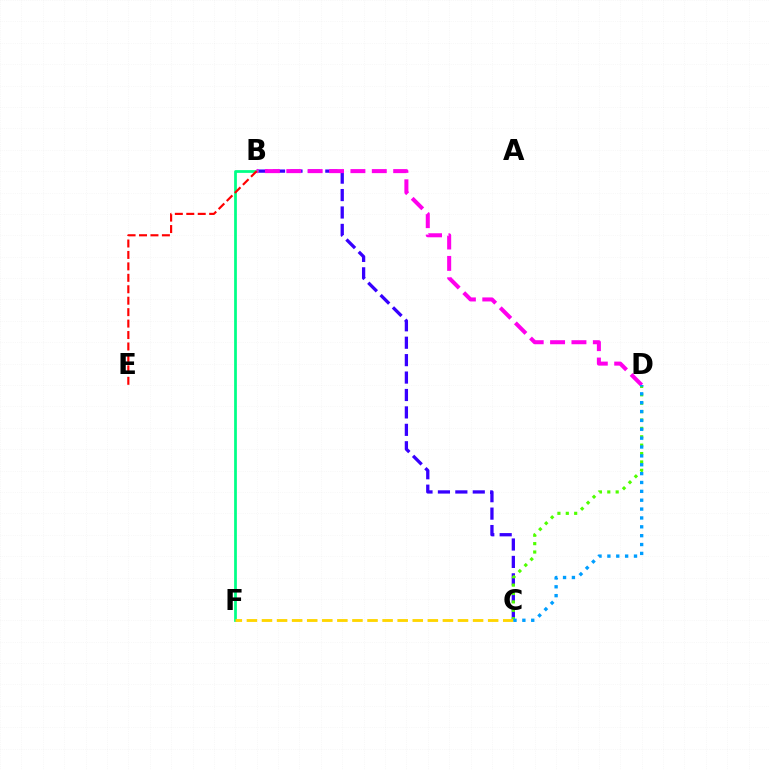{('B', 'C'): [{'color': '#3700ff', 'line_style': 'dashed', 'thickness': 2.37}], ('C', 'D'): [{'color': '#4fff00', 'line_style': 'dotted', 'thickness': 2.28}, {'color': '#009eff', 'line_style': 'dotted', 'thickness': 2.41}], ('B', 'F'): [{'color': '#00ff86', 'line_style': 'solid', 'thickness': 1.98}], ('B', 'D'): [{'color': '#ff00ed', 'line_style': 'dashed', 'thickness': 2.9}], ('C', 'F'): [{'color': '#ffd500', 'line_style': 'dashed', 'thickness': 2.05}], ('B', 'E'): [{'color': '#ff0000', 'line_style': 'dashed', 'thickness': 1.55}]}